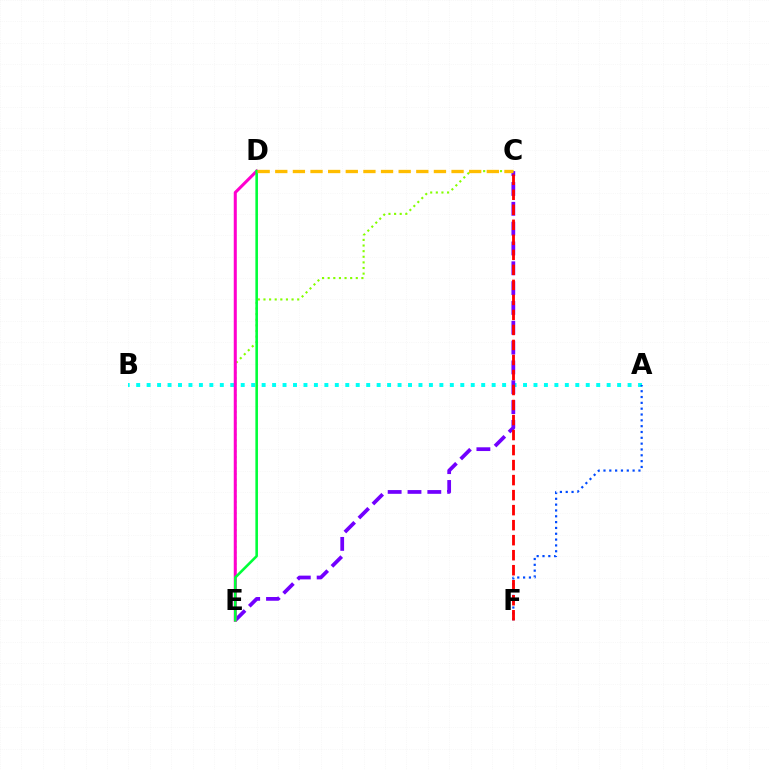{('C', 'E'): [{'color': '#84ff00', 'line_style': 'dotted', 'thickness': 1.53}, {'color': '#7200ff', 'line_style': 'dashed', 'thickness': 2.69}], ('A', 'B'): [{'color': '#00fff6', 'line_style': 'dotted', 'thickness': 2.84}], ('D', 'E'): [{'color': '#ff00cf', 'line_style': 'solid', 'thickness': 2.2}, {'color': '#00ff39', 'line_style': 'solid', 'thickness': 1.86}], ('A', 'F'): [{'color': '#004bff', 'line_style': 'dotted', 'thickness': 1.58}], ('C', 'D'): [{'color': '#ffbd00', 'line_style': 'dashed', 'thickness': 2.39}], ('C', 'F'): [{'color': '#ff0000', 'line_style': 'dashed', 'thickness': 2.04}]}